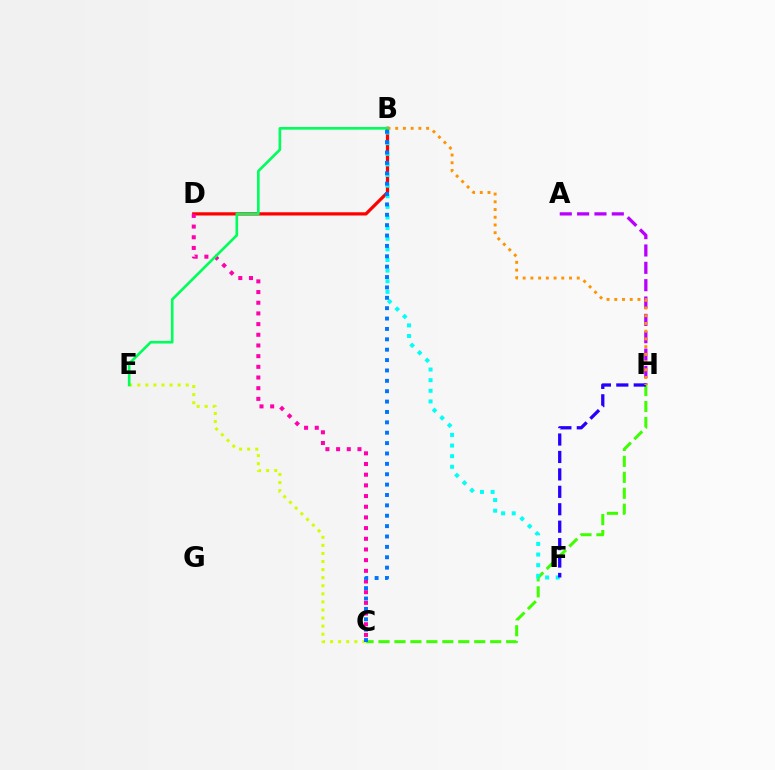{('B', 'D'): [{'color': '#ff0000', 'line_style': 'solid', 'thickness': 2.33}], ('A', 'H'): [{'color': '#b900ff', 'line_style': 'dashed', 'thickness': 2.36}], ('C', 'D'): [{'color': '#ff00ac', 'line_style': 'dotted', 'thickness': 2.9}], ('C', 'H'): [{'color': '#3dff00', 'line_style': 'dashed', 'thickness': 2.17}], ('C', 'E'): [{'color': '#d1ff00', 'line_style': 'dotted', 'thickness': 2.19}], ('B', 'F'): [{'color': '#00fff6', 'line_style': 'dotted', 'thickness': 2.89}], ('F', 'H'): [{'color': '#2500ff', 'line_style': 'dashed', 'thickness': 2.37}], ('B', 'H'): [{'color': '#ff9400', 'line_style': 'dotted', 'thickness': 2.1}], ('B', 'E'): [{'color': '#00ff5c', 'line_style': 'solid', 'thickness': 1.91}], ('B', 'C'): [{'color': '#0074ff', 'line_style': 'dotted', 'thickness': 2.82}]}